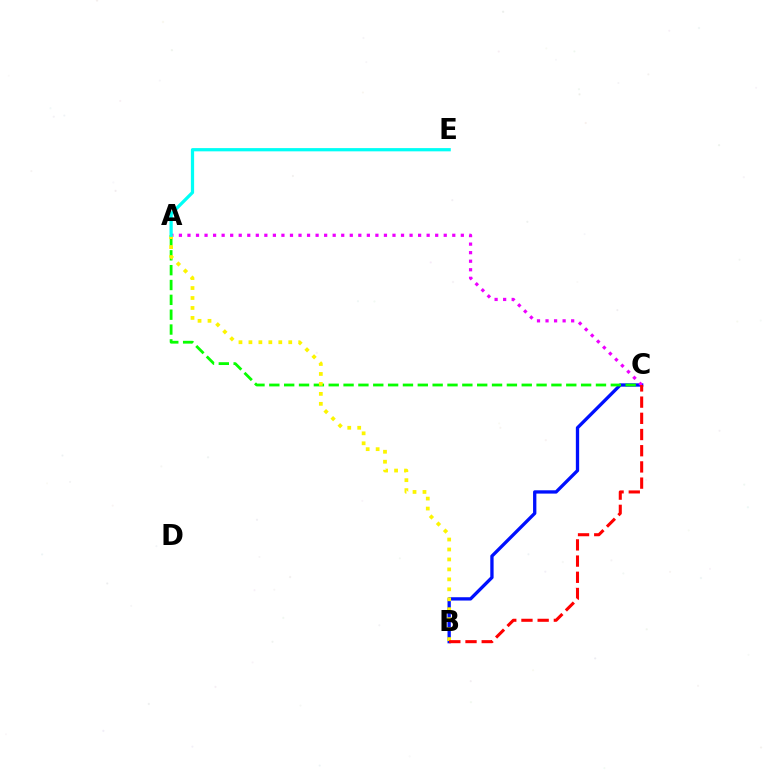{('B', 'C'): [{'color': '#0010ff', 'line_style': 'solid', 'thickness': 2.38}, {'color': '#ff0000', 'line_style': 'dashed', 'thickness': 2.2}], ('A', 'C'): [{'color': '#08ff00', 'line_style': 'dashed', 'thickness': 2.02}, {'color': '#ee00ff', 'line_style': 'dotted', 'thickness': 2.32}], ('A', 'B'): [{'color': '#fcf500', 'line_style': 'dotted', 'thickness': 2.71}], ('A', 'E'): [{'color': '#00fff6', 'line_style': 'solid', 'thickness': 2.33}]}